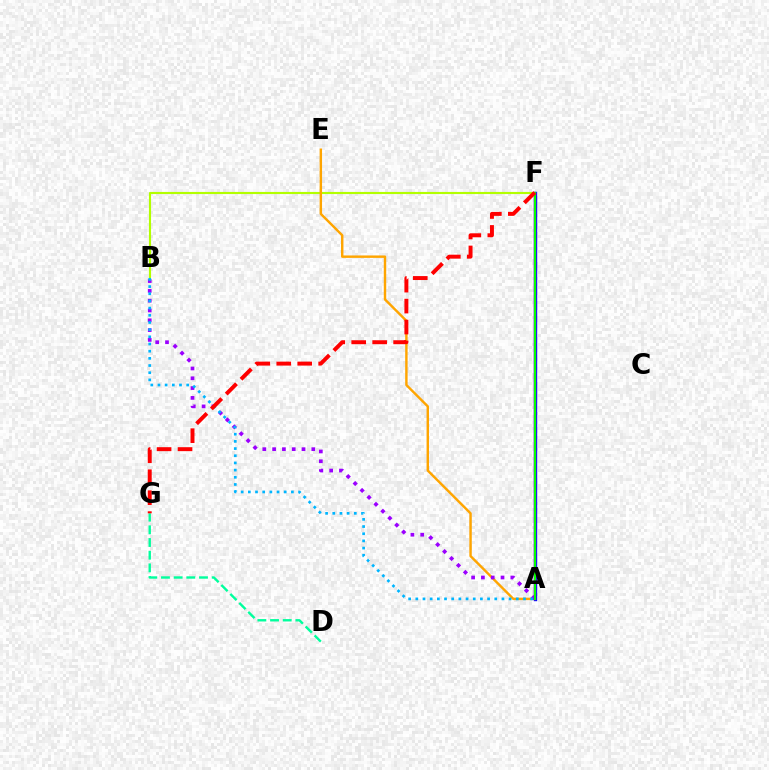{('B', 'F'): [{'color': '#b3ff00', 'line_style': 'solid', 'thickness': 1.53}], ('A', 'E'): [{'color': '#ffa500', 'line_style': 'solid', 'thickness': 1.75}], ('A', 'F'): [{'color': '#0010ff', 'line_style': 'solid', 'thickness': 2.45}, {'color': '#ff00bd', 'line_style': 'solid', 'thickness': 1.67}, {'color': '#08ff00', 'line_style': 'solid', 'thickness': 1.52}], ('D', 'G'): [{'color': '#00ff9d', 'line_style': 'dashed', 'thickness': 1.72}], ('A', 'B'): [{'color': '#9b00ff', 'line_style': 'dotted', 'thickness': 2.66}, {'color': '#00b5ff', 'line_style': 'dotted', 'thickness': 1.95}], ('F', 'G'): [{'color': '#ff0000', 'line_style': 'dashed', 'thickness': 2.85}]}